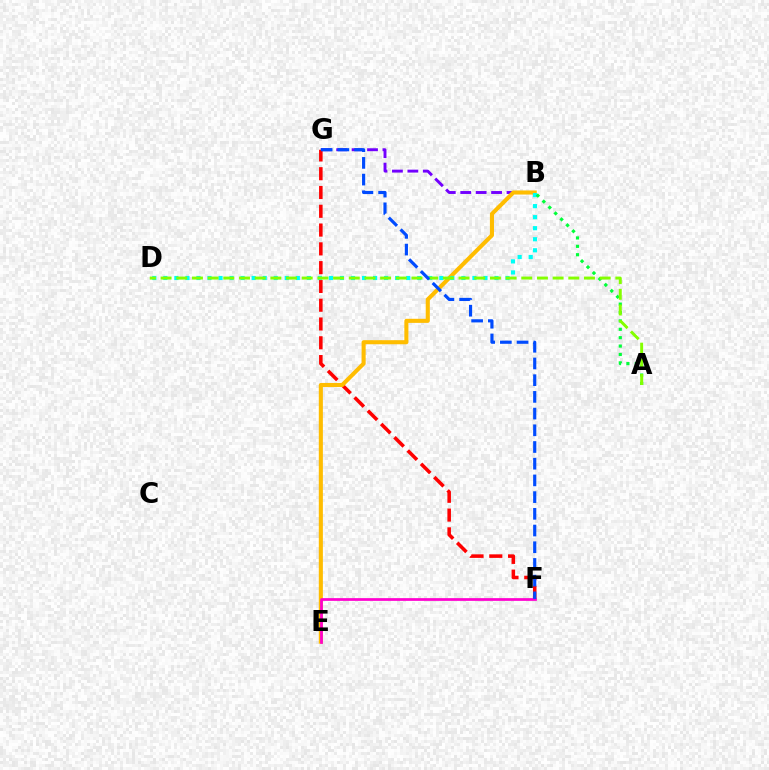{('B', 'G'): [{'color': '#7200ff', 'line_style': 'dashed', 'thickness': 2.1}], ('F', 'G'): [{'color': '#ff0000', 'line_style': 'dashed', 'thickness': 2.55}, {'color': '#004bff', 'line_style': 'dashed', 'thickness': 2.27}], ('B', 'E'): [{'color': '#ffbd00', 'line_style': 'solid', 'thickness': 2.94}], ('E', 'F'): [{'color': '#ff00cf', 'line_style': 'solid', 'thickness': 1.96}], ('B', 'D'): [{'color': '#00fff6', 'line_style': 'dotted', 'thickness': 3.0}], ('A', 'B'): [{'color': '#00ff39', 'line_style': 'dotted', 'thickness': 2.28}], ('A', 'D'): [{'color': '#84ff00', 'line_style': 'dashed', 'thickness': 2.13}]}